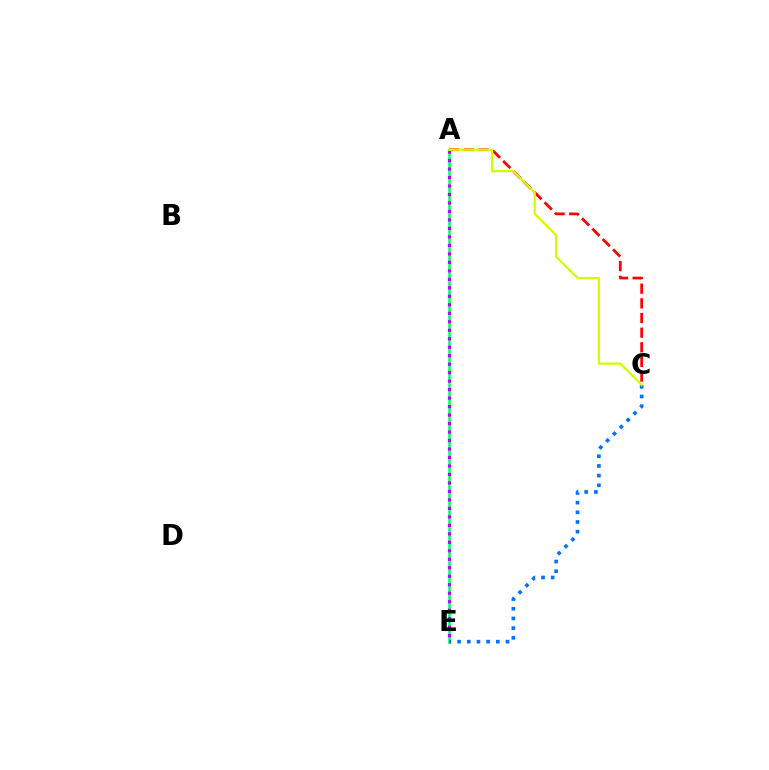{('A', 'E'): [{'color': '#00ff5c', 'line_style': 'solid', 'thickness': 1.81}, {'color': '#b900ff', 'line_style': 'dotted', 'thickness': 2.3}], ('C', 'E'): [{'color': '#0074ff', 'line_style': 'dotted', 'thickness': 2.63}], ('A', 'C'): [{'color': '#ff0000', 'line_style': 'dashed', 'thickness': 1.99}, {'color': '#d1ff00', 'line_style': 'solid', 'thickness': 1.62}]}